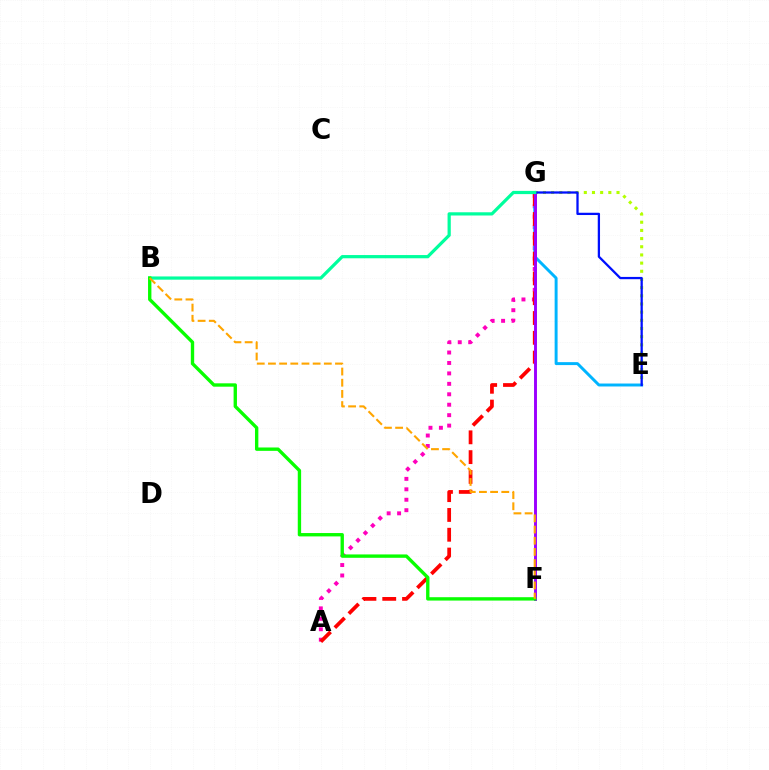{('E', 'G'): [{'color': '#b3ff00', 'line_style': 'dotted', 'thickness': 2.22}, {'color': '#00b5ff', 'line_style': 'solid', 'thickness': 2.12}, {'color': '#0010ff', 'line_style': 'solid', 'thickness': 1.64}], ('A', 'G'): [{'color': '#ff00bd', 'line_style': 'dotted', 'thickness': 2.84}, {'color': '#ff0000', 'line_style': 'dashed', 'thickness': 2.69}], ('F', 'G'): [{'color': '#9b00ff', 'line_style': 'solid', 'thickness': 2.11}], ('B', 'G'): [{'color': '#00ff9d', 'line_style': 'solid', 'thickness': 2.32}], ('B', 'F'): [{'color': '#08ff00', 'line_style': 'solid', 'thickness': 2.42}, {'color': '#ffa500', 'line_style': 'dashed', 'thickness': 1.52}]}